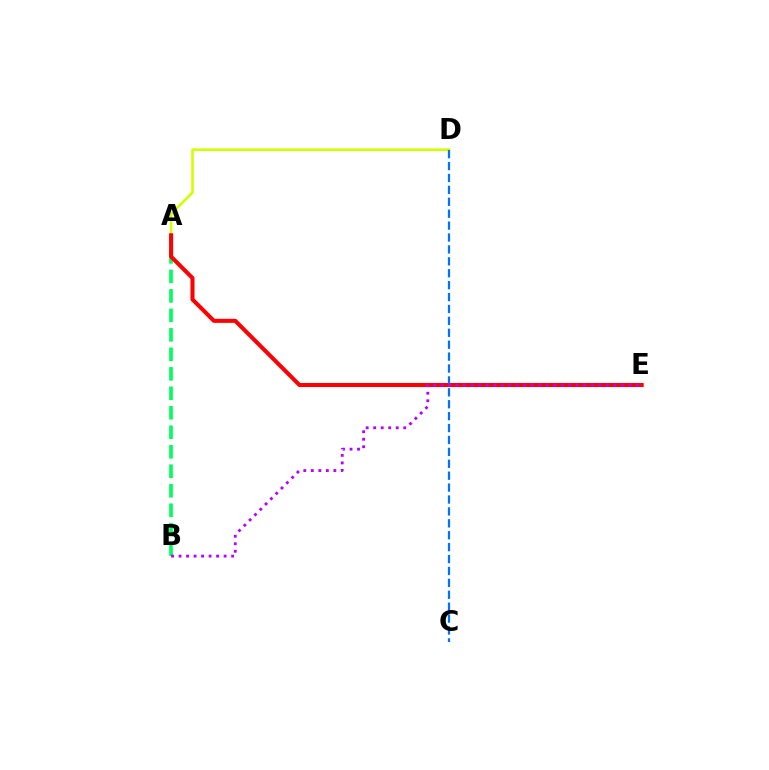{('A', 'D'): [{'color': '#d1ff00', 'line_style': 'solid', 'thickness': 1.89}], ('A', 'B'): [{'color': '#00ff5c', 'line_style': 'dashed', 'thickness': 2.65}], ('A', 'E'): [{'color': '#ff0000', 'line_style': 'solid', 'thickness': 2.91}], ('C', 'D'): [{'color': '#0074ff', 'line_style': 'dashed', 'thickness': 1.62}], ('B', 'E'): [{'color': '#b900ff', 'line_style': 'dotted', 'thickness': 2.04}]}